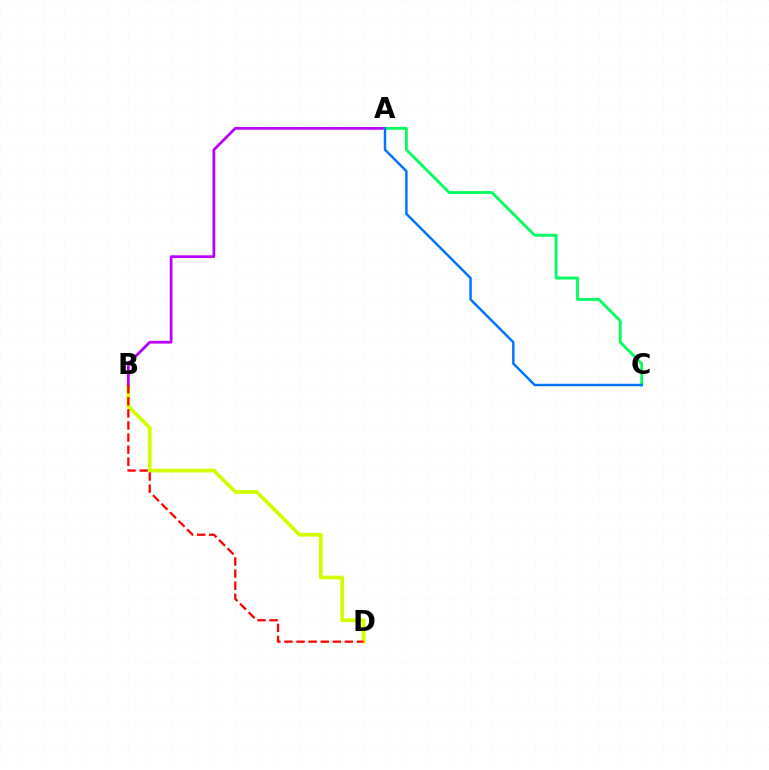{('B', 'D'): [{'color': '#d1ff00', 'line_style': 'solid', 'thickness': 2.7}, {'color': '#ff0000', 'line_style': 'dashed', 'thickness': 1.64}], ('A', 'B'): [{'color': '#b900ff', 'line_style': 'solid', 'thickness': 1.99}], ('A', 'C'): [{'color': '#00ff5c', 'line_style': 'solid', 'thickness': 2.02}, {'color': '#0074ff', 'line_style': 'solid', 'thickness': 1.77}]}